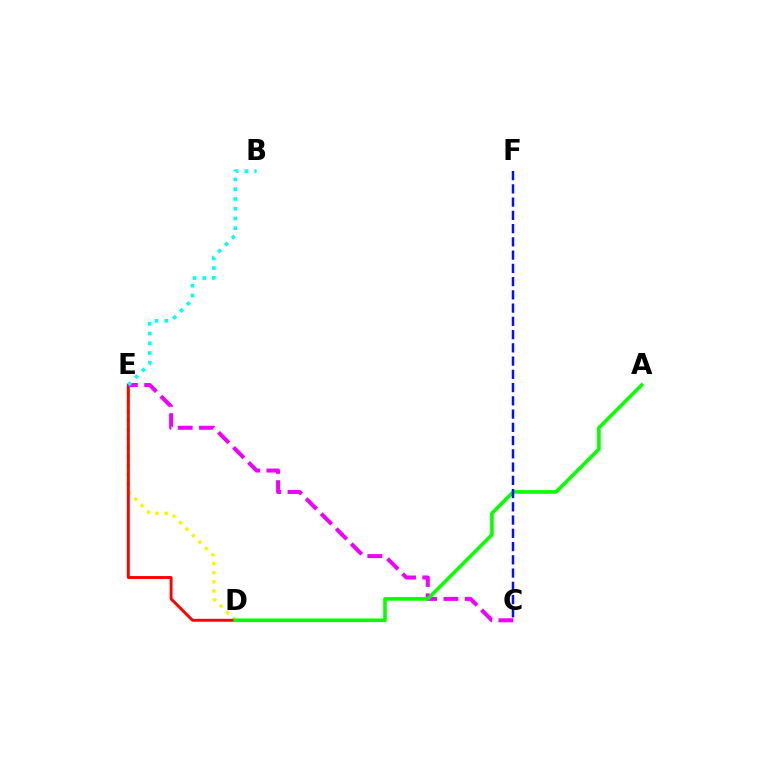{('D', 'E'): [{'color': '#fcf500', 'line_style': 'dotted', 'thickness': 2.48}, {'color': '#ff0000', 'line_style': 'solid', 'thickness': 2.09}], ('C', 'E'): [{'color': '#ee00ff', 'line_style': 'dashed', 'thickness': 2.89}], ('A', 'D'): [{'color': '#08ff00', 'line_style': 'solid', 'thickness': 2.61}], ('B', 'E'): [{'color': '#00fff6', 'line_style': 'dotted', 'thickness': 2.65}], ('C', 'F'): [{'color': '#0010ff', 'line_style': 'dashed', 'thickness': 1.8}]}